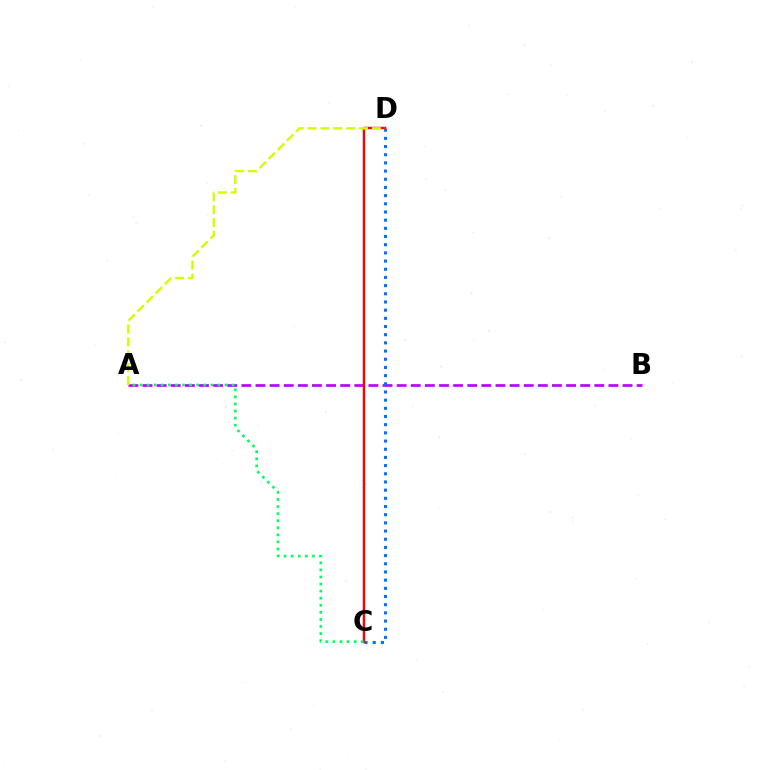{('A', 'B'): [{'color': '#b900ff', 'line_style': 'dashed', 'thickness': 1.92}], ('C', 'D'): [{'color': '#0074ff', 'line_style': 'dotted', 'thickness': 2.22}, {'color': '#ff0000', 'line_style': 'solid', 'thickness': 1.76}], ('A', 'C'): [{'color': '#00ff5c', 'line_style': 'dotted', 'thickness': 1.92}], ('A', 'D'): [{'color': '#d1ff00', 'line_style': 'dashed', 'thickness': 1.75}]}